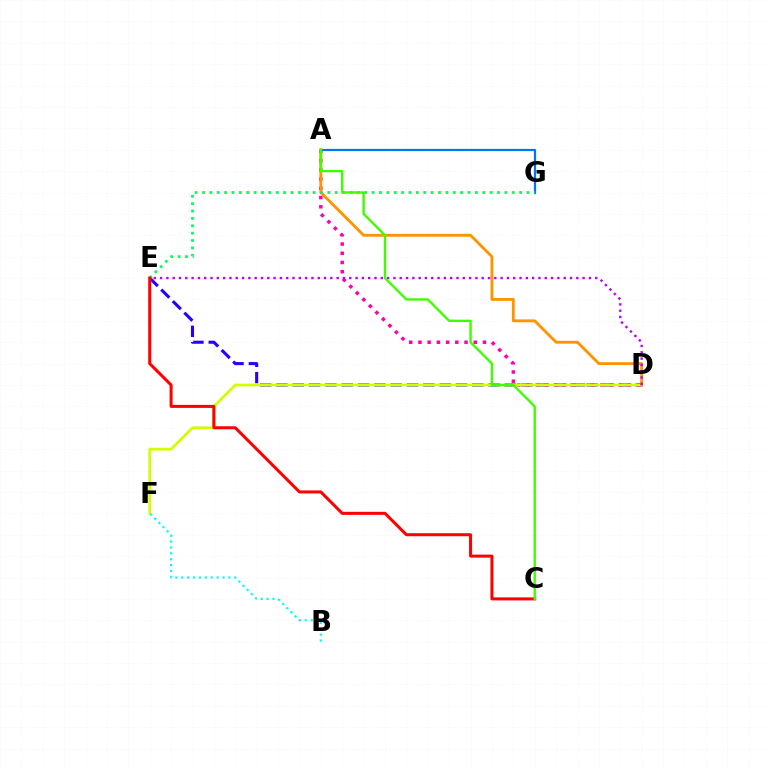{('D', 'E'): [{'color': '#2500ff', 'line_style': 'dashed', 'thickness': 2.22}, {'color': '#b900ff', 'line_style': 'dotted', 'thickness': 1.71}], ('A', 'D'): [{'color': '#ff00ac', 'line_style': 'dotted', 'thickness': 2.51}, {'color': '#ff9400', 'line_style': 'solid', 'thickness': 2.06}], ('D', 'F'): [{'color': '#d1ff00', 'line_style': 'solid', 'thickness': 1.97}], ('B', 'F'): [{'color': '#00fff6', 'line_style': 'dotted', 'thickness': 1.6}], ('A', 'G'): [{'color': '#0074ff', 'line_style': 'solid', 'thickness': 1.59}], ('E', 'G'): [{'color': '#00ff5c', 'line_style': 'dotted', 'thickness': 2.0}], ('C', 'E'): [{'color': '#ff0000', 'line_style': 'solid', 'thickness': 2.18}], ('A', 'C'): [{'color': '#3dff00', 'line_style': 'solid', 'thickness': 1.71}]}